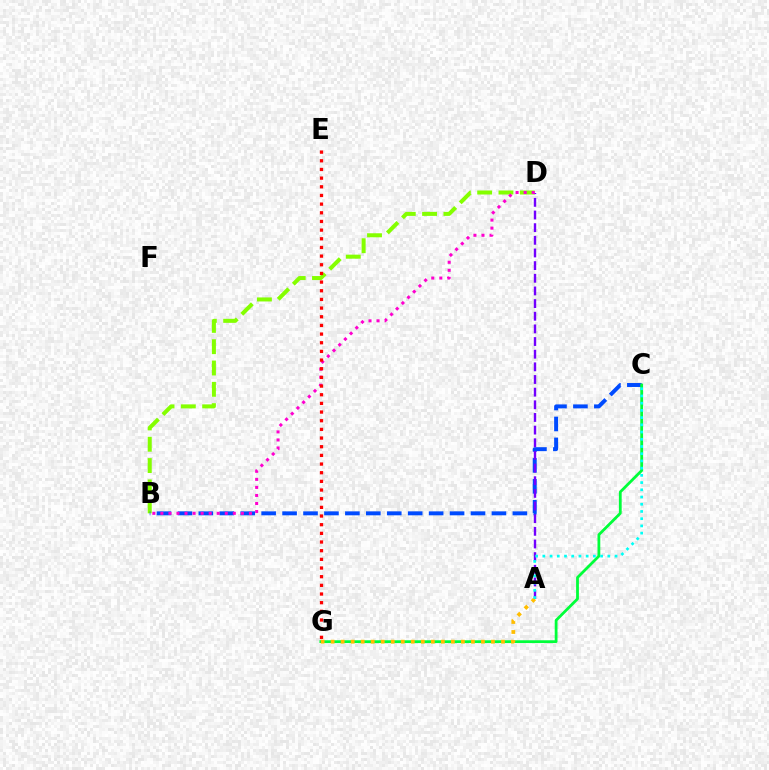{('B', 'D'): [{'color': '#84ff00', 'line_style': 'dashed', 'thickness': 2.9}, {'color': '#ff00cf', 'line_style': 'dotted', 'thickness': 2.19}], ('B', 'C'): [{'color': '#004bff', 'line_style': 'dashed', 'thickness': 2.84}], ('C', 'G'): [{'color': '#00ff39', 'line_style': 'solid', 'thickness': 2.01}], ('A', 'D'): [{'color': '#7200ff', 'line_style': 'dashed', 'thickness': 1.72}], ('A', 'G'): [{'color': '#ffbd00', 'line_style': 'dotted', 'thickness': 2.72}], ('A', 'C'): [{'color': '#00fff6', 'line_style': 'dotted', 'thickness': 1.96}], ('E', 'G'): [{'color': '#ff0000', 'line_style': 'dotted', 'thickness': 2.35}]}